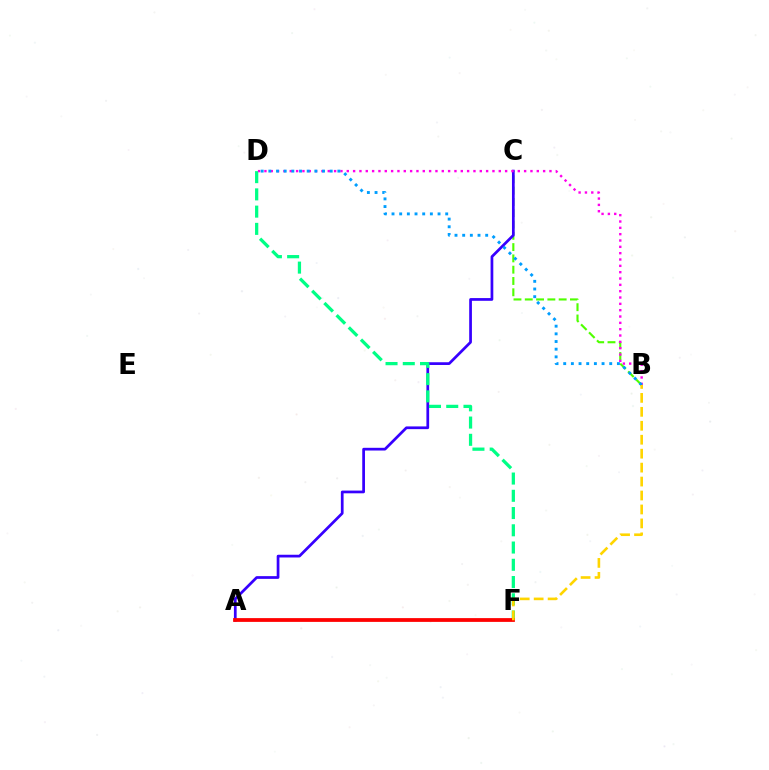{('B', 'C'): [{'color': '#4fff00', 'line_style': 'dashed', 'thickness': 1.53}], ('A', 'C'): [{'color': '#3700ff', 'line_style': 'solid', 'thickness': 1.96}], ('D', 'F'): [{'color': '#00ff86', 'line_style': 'dashed', 'thickness': 2.34}], ('A', 'F'): [{'color': '#ff0000', 'line_style': 'solid', 'thickness': 2.72}], ('B', 'D'): [{'color': '#ff00ed', 'line_style': 'dotted', 'thickness': 1.72}, {'color': '#009eff', 'line_style': 'dotted', 'thickness': 2.08}], ('B', 'F'): [{'color': '#ffd500', 'line_style': 'dashed', 'thickness': 1.89}]}